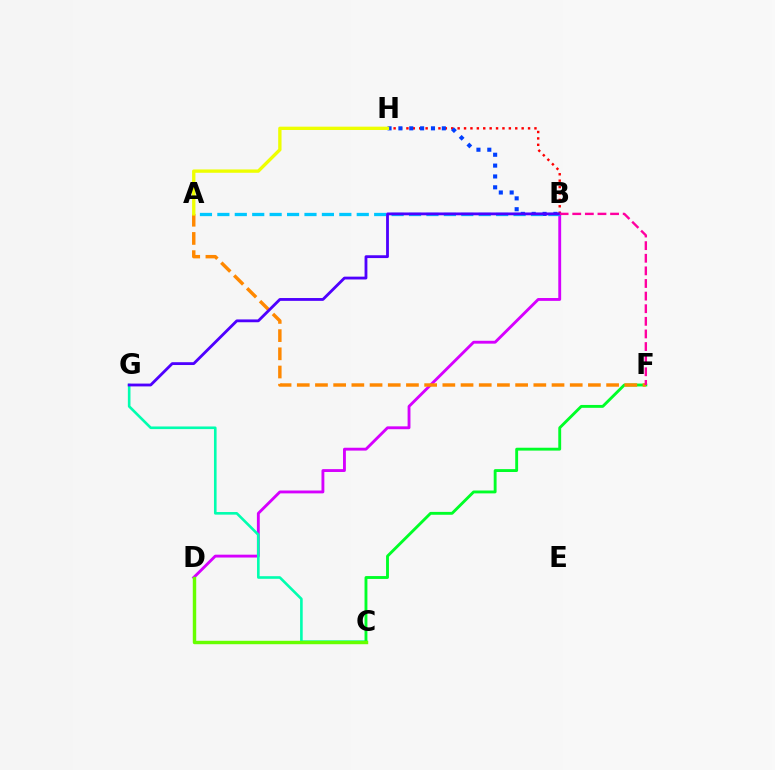{('B', 'D'): [{'color': '#d600ff', 'line_style': 'solid', 'thickness': 2.06}], ('C', 'G'): [{'color': '#00ffaf', 'line_style': 'solid', 'thickness': 1.89}], ('B', 'H'): [{'color': '#ff0000', 'line_style': 'dotted', 'thickness': 1.74}, {'color': '#003fff', 'line_style': 'dotted', 'thickness': 2.95}], ('C', 'F'): [{'color': '#00ff27', 'line_style': 'solid', 'thickness': 2.07}], ('A', 'B'): [{'color': '#00c7ff', 'line_style': 'dashed', 'thickness': 2.37}], ('A', 'F'): [{'color': '#ff8800', 'line_style': 'dashed', 'thickness': 2.47}], ('C', 'D'): [{'color': '#66ff00', 'line_style': 'solid', 'thickness': 2.46}], ('A', 'H'): [{'color': '#eeff00', 'line_style': 'solid', 'thickness': 2.4}], ('B', 'G'): [{'color': '#4f00ff', 'line_style': 'solid', 'thickness': 2.03}], ('B', 'F'): [{'color': '#ff00a0', 'line_style': 'dashed', 'thickness': 1.71}]}